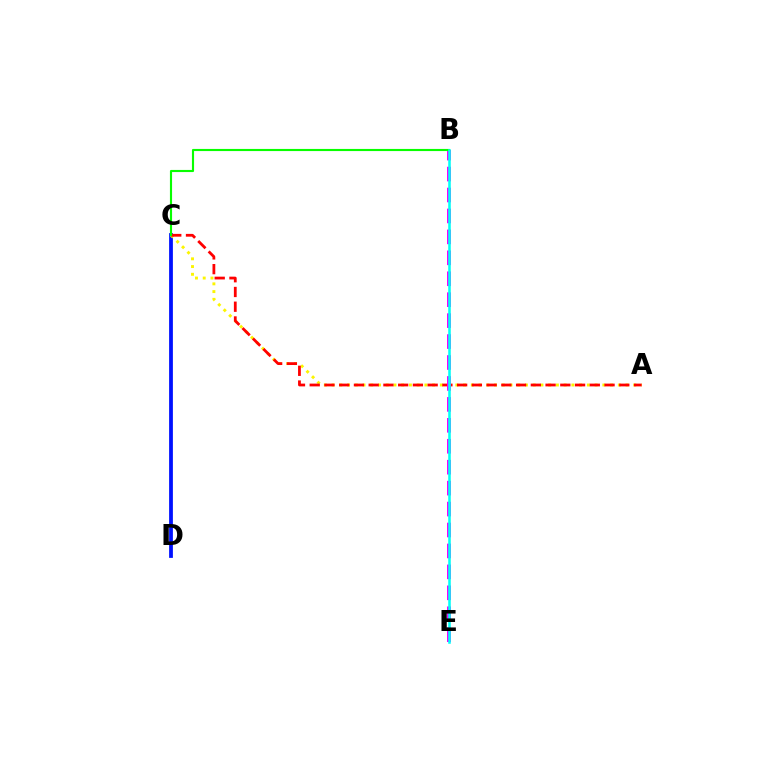{('C', 'D'): [{'color': '#0010ff', 'line_style': 'solid', 'thickness': 2.72}], ('A', 'C'): [{'color': '#fcf500', 'line_style': 'dotted', 'thickness': 2.1}, {'color': '#ff0000', 'line_style': 'dashed', 'thickness': 2.0}], ('B', 'E'): [{'color': '#ee00ff', 'line_style': 'dashed', 'thickness': 2.84}, {'color': '#00fff6', 'line_style': 'solid', 'thickness': 1.84}], ('B', 'C'): [{'color': '#08ff00', 'line_style': 'solid', 'thickness': 1.53}]}